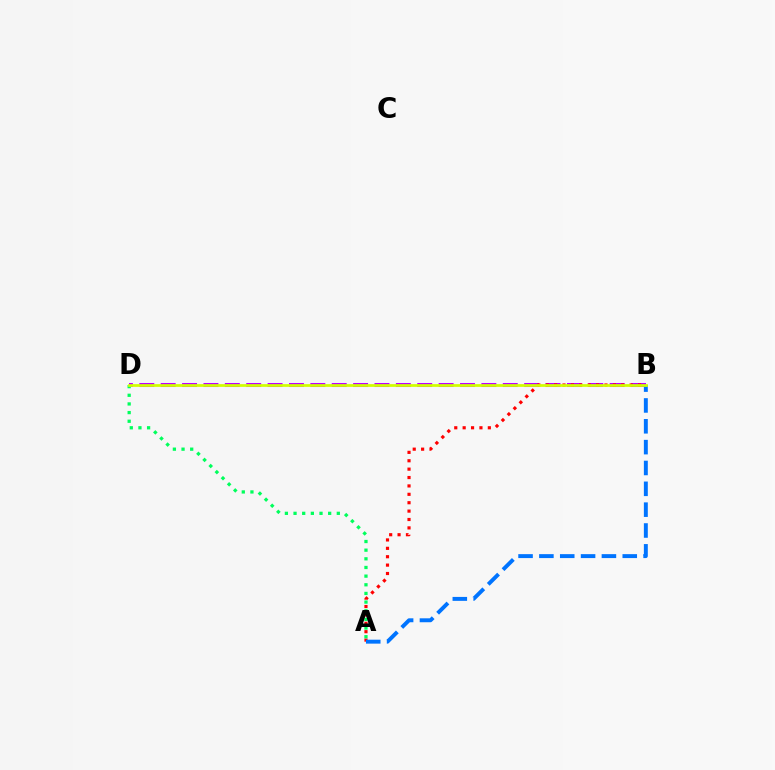{('B', 'D'): [{'color': '#b900ff', 'line_style': 'dashed', 'thickness': 2.9}, {'color': '#d1ff00', 'line_style': 'solid', 'thickness': 1.97}], ('A', 'B'): [{'color': '#ff0000', 'line_style': 'dotted', 'thickness': 2.28}, {'color': '#0074ff', 'line_style': 'dashed', 'thickness': 2.83}], ('A', 'D'): [{'color': '#00ff5c', 'line_style': 'dotted', 'thickness': 2.35}]}